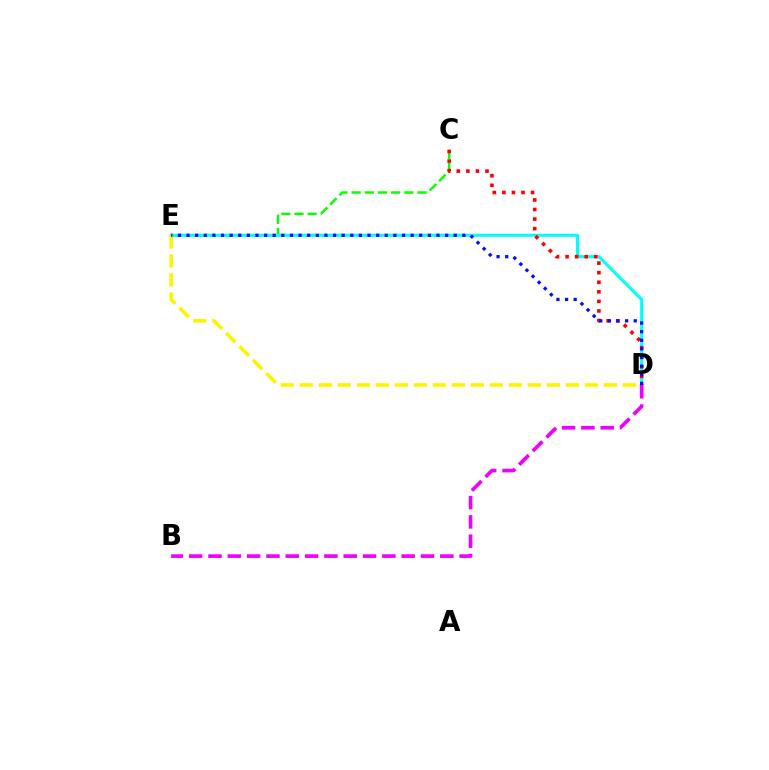{('C', 'E'): [{'color': '#08ff00', 'line_style': 'dashed', 'thickness': 1.79}], ('D', 'E'): [{'color': '#00fff6', 'line_style': 'solid', 'thickness': 2.2}, {'color': '#fcf500', 'line_style': 'dashed', 'thickness': 2.58}, {'color': '#0010ff', 'line_style': 'dotted', 'thickness': 2.34}], ('C', 'D'): [{'color': '#ff0000', 'line_style': 'dotted', 'thickness': 2.6}], ('B', 'D'): [{'color': '#ee00ff', 'line_style': 'dashed', 'thickness': 2.62}]}